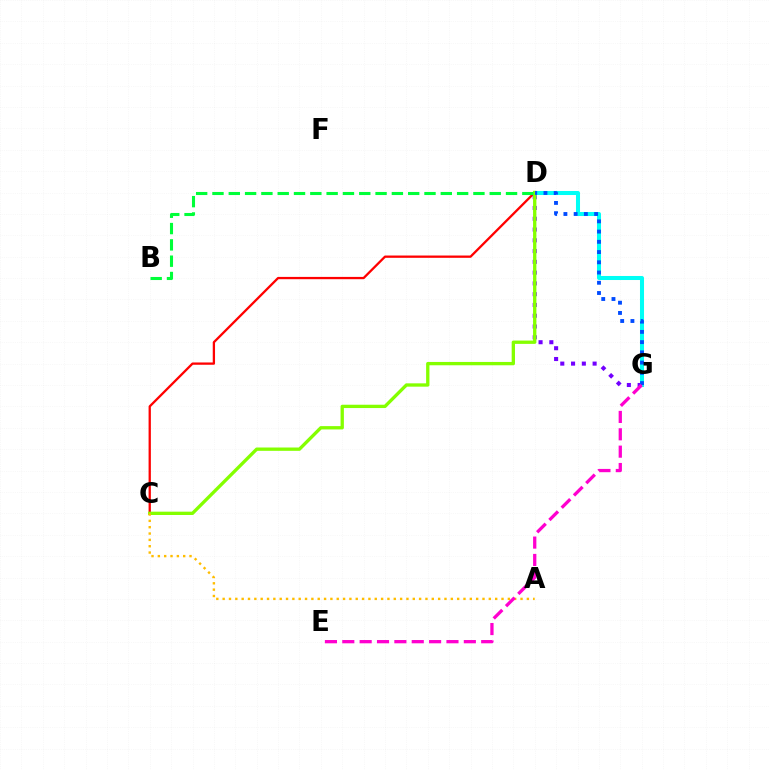{('C', 'D'): [{'color': '#ff0000', 'line_style': 'solid', 'thickness': 1.65}, {'color': '#84ff00', 'line_style': 'solid', 'thickness': 2.39}], ('D', 'G'): [{'color': '#7200ff', 'line_style': 'dotted', 'thickness': 2.93}, {'color': '#00fff6', 'line_style': 'solid', 'thickness': 2.91}, {'color': '#004bff', 'line_style': 'dotted', 'thickness': 2.78}], ('B', 'D'): [{'color': '#00ff39', 'line_style': 'dashed', 'thickness': 2.22}], ('A', 'C'): [{'color': '#ffbd00', 'line_style': 'dotted', 'thickness': 1.72}], ('E', 'G'): [{'color': '#ff00cf', 'line_style': 'dashed', 'thickness': 2.36}]}